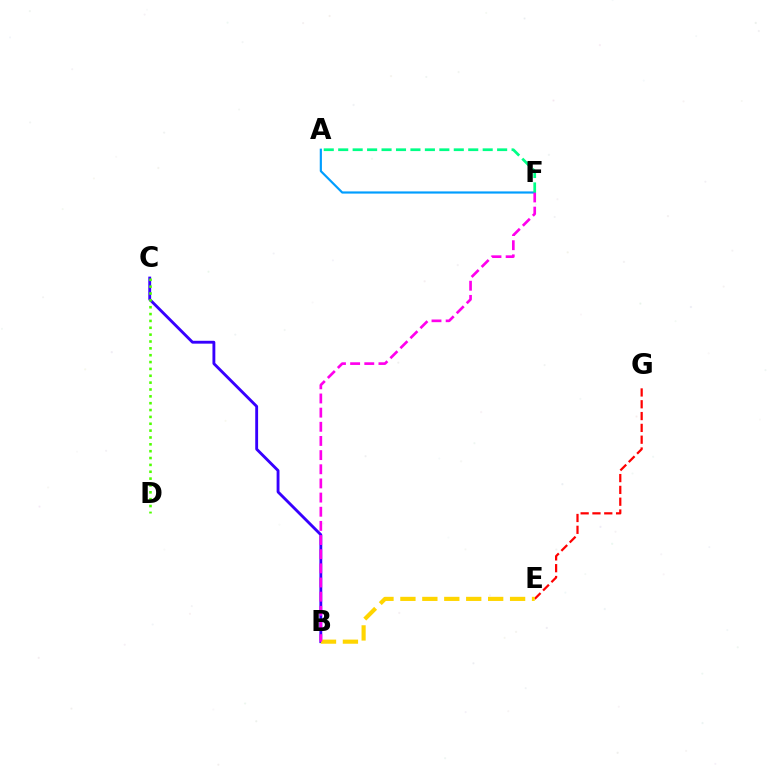{('E', 'G'): [{'color': '#ff0000', 'line_style': 'dashed', 'thickness': 1.6}], ('B', 'C'): [{'color': '#3700ff', 'line_style': 'solid', 'thickness': 2.06}], ('C', 'D'): [{'color': '#4fff00', 'line_style': 'dotted', 'thickness': 1.86}], ('B', 'E'): [{'color': '#ffd500', 'line_style': 'dashed', 'thickness': 2.98}], ('A', 'F'): [{'color': '#009eff', 'line_style': 'solid', 'thickness': 1.57}, {'color': '#00ff86', 'line_style': 'dashed', 'thickness': 1.96}], ('B', 'F'): [{'color': '#ff00ed', 'line_style': 'dashed', 'thickness': 1.92}]}